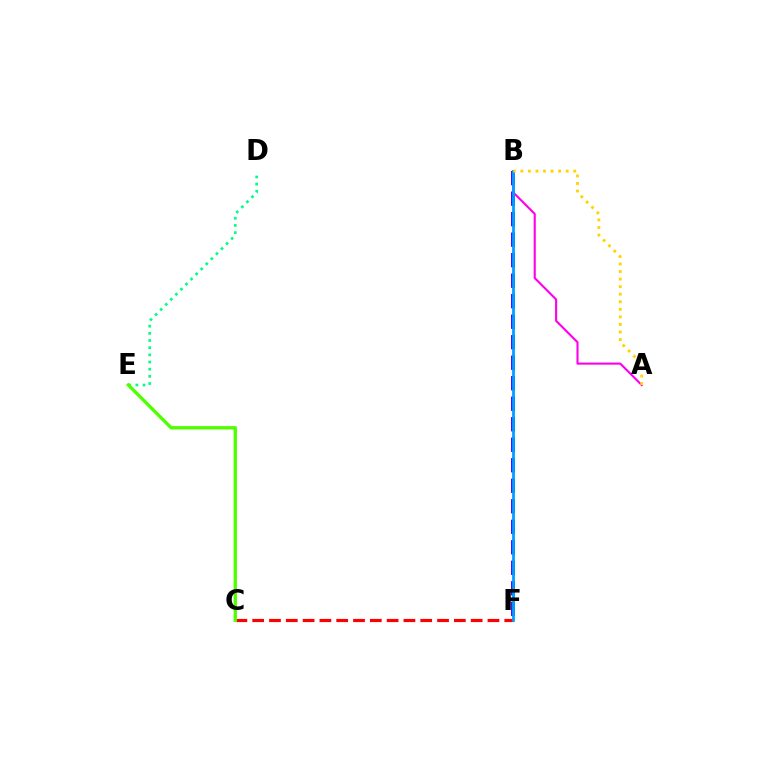{('B', 'F'): [{'color': '#3700ff', 'line_style': 'dashed', 'thickness': 2.79}, {'color': '#009eff', 'line_style': 'solid', 'thickness': 1.99}], ('D', 'E'): [{'color': '#00ff86', 'line_style': 'dotted', 'thickness': 1.95}], ('C', 'F'): [{'color': '#ff0000', 'line_style': 'dashed', 'thickness': 2.28}], ('A', 'B'): [{'color': '#ff00ed', 'line_style': 'solid', 'thickness': 1.52}, {'color': '#ffd500', 'line_style': 'dotted', 'thickness': 2.05}], ('C', 'E'): [{'color': '#4fff00', 'line_style': 'solid', 'thickness': 2.42}]}